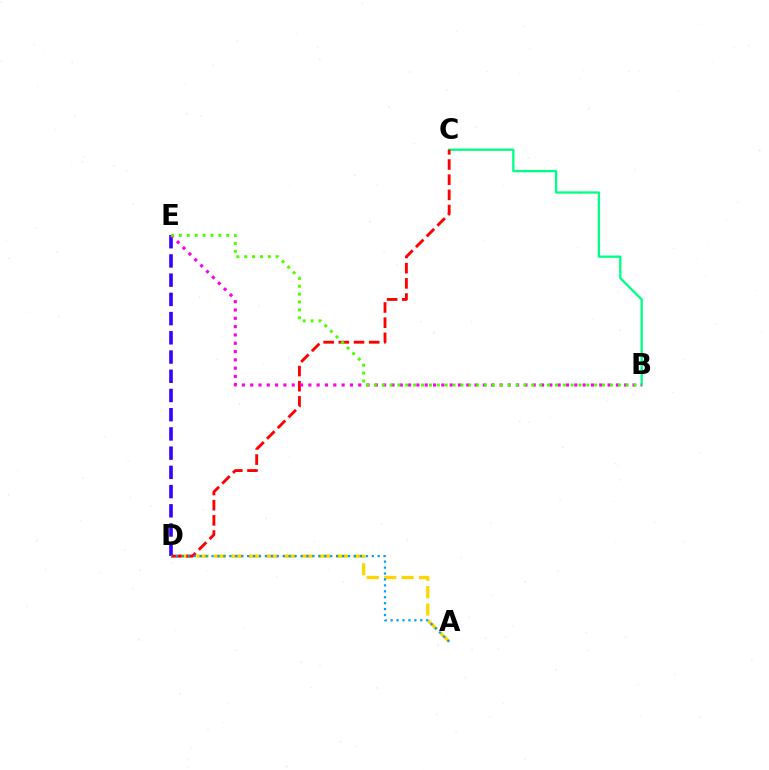{('A', 'D'): [{'color': '#ffd500', 'line_style': 'dashed', 'thickness': 2.37}, {'color': '#009eff', 'line_style': 'dotted', 'thickness': 1.61}], ('B', 'C'): [{'color': '#00ff86', 'line_style': 'solid', 'thickness': 1.67}], ('D', 'E'): [{'color': '#3700ff', 'line_style': 'dashed', 'thickness': 2.61}], ('C', 'D'): [{'color': '#ff0000', 'line_style': 'dashed', 'thickness': 2.06}], ('B', 'E'): [{'color': '#ff00ed', 'line_style': 'dotted', 'thickness': 2.26}, {'color': '#4fff00', 'line_style': 'dotted', 'thickness': 2.14}]}